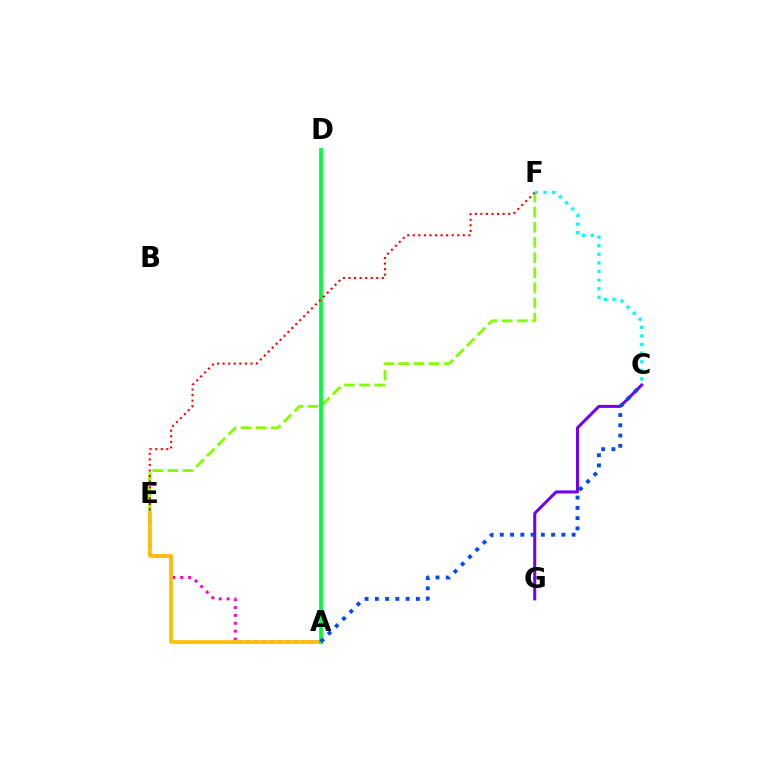{('A', 'E'): [{'color': '#ff00cf', 'line_style': 'dotted', 'thickness': 2.14}, {'color': '#ffbd00', 'line_style': 'solid', 'thickness': 2.64}], ('E', 'F'): [{'color': '#84ff00', 'line_style': 'dashed', 'thickness': 2.06}, {'color': '#ff0000', 'line_style': 'dotted', 'thickness': 1.51}], ('A', 'D'): [{'color': '#00ff39', 'line_style': 'solid', 'thickness': 2.72}], ('C', 'G'): [{'color': '#7200ff', 'line_style': 'solid', 'thickness': 2.18}], ('C', 'F'): [{'color': '#00fff6', 'line_style': 'dotted', 'thickness': 2.34}], ('A', 'C'): [{'color': '#004bff', 'line_style': 'dotted', 'thickness': 2.79}]}